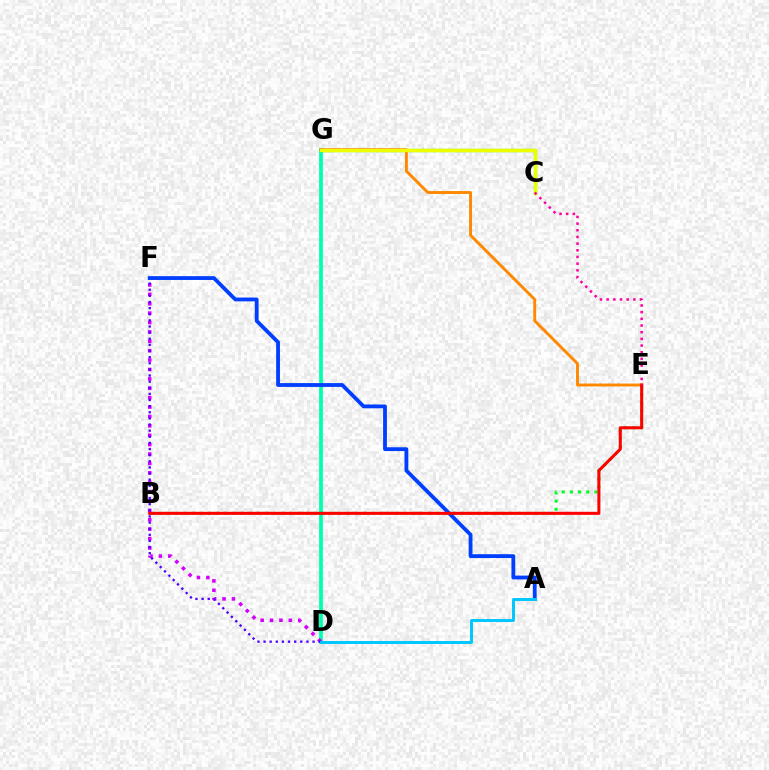{('B', 'E'): [{'color': '#00ff27', 'line_style': 'dotted', 'thickness': 2.22}, {'color': '#ff0000', 'line_style': 'solid', 'thickness': 2.19}], ('C', 'G'): [{'color': '#66ff00', 'line_style': 'solid', 'thickness': 2.45}, {'color': '#eeff00', 'line_style': 'solid', 'thickness': 2.37}], ('D', 'G'): [{'color': '#00ffaf', 'line_style': 'solid', 'thickness': 2.68}], ('D', 'F'): [{'color': '#d600ff', 'line_style': 'dotted', 'thickness': 2.55}, {'color': '#4f00ff', 'line_style': 'dotted', 'thickness': 1.66}], ('E', 'G'): [{'color': '#ff8800', 'line_style': 'solid', 'thickness': 2.09}], ('A', 'F'): [{'color': '#003fff', 'line_style': 'solid', 'thickness': 2.75}], ('A', 'D'): [{'color': '#00c7ff', 'line_style': 'solid', 'thickness': 2.13}], ('C', 'E'): [{'color': '#ff00a0', 'line_style': 'dotted', 'thickness': 1.81}]}